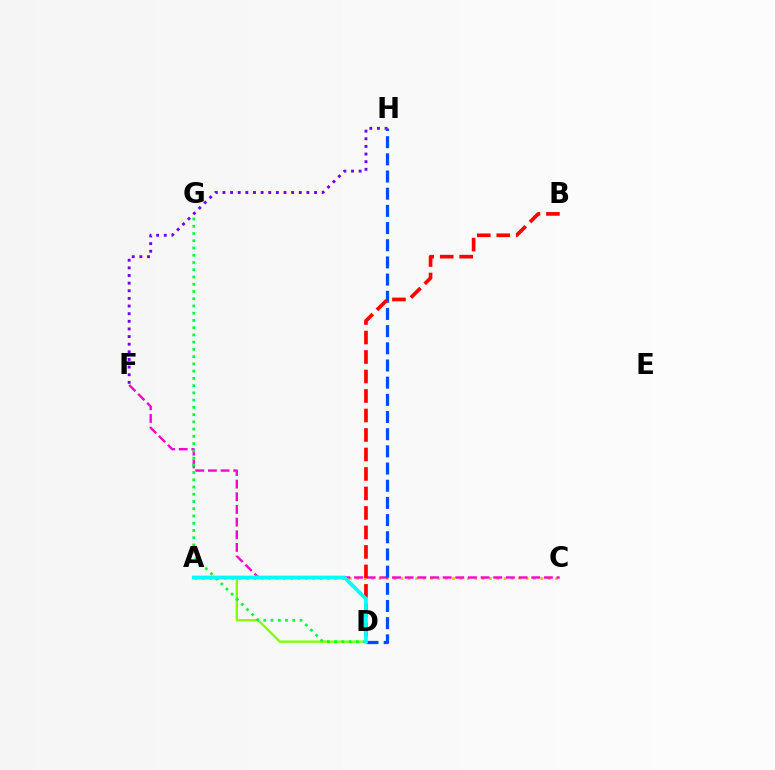{('A', 'C'): [{'color': '#ffbd00', 'line_style': 'dotted', 'thickness': 2.0}], ('C', 'F'): [{'color': '#ff00cf', 'line_style': 'dashed', 'thickness': 1.72}], ('D', 'H'): [{'color': '#004bff', 'line_style': 'dashed', 'thickness': 2.33}], ('A', 'D'): [{'color': '#84ff00', 'line_style': 'solid', 'thickness': 1.72}, {'color': '#00fff6', 'line_style': 'solid', 'thickness': 2.7}], ('D', 'G'): [{'color': '#00ff39', 'line_style': 'dotted', 'thickness': 1.97}], ('F', 'H'): [{'color': '#7200ff', 'line_style': 'dotted', 'thickness': 2.07}], ('B', 'D'): [{'color': '#ff0000', 'line_style': 'dashed', 'thickness': 2.65}]}